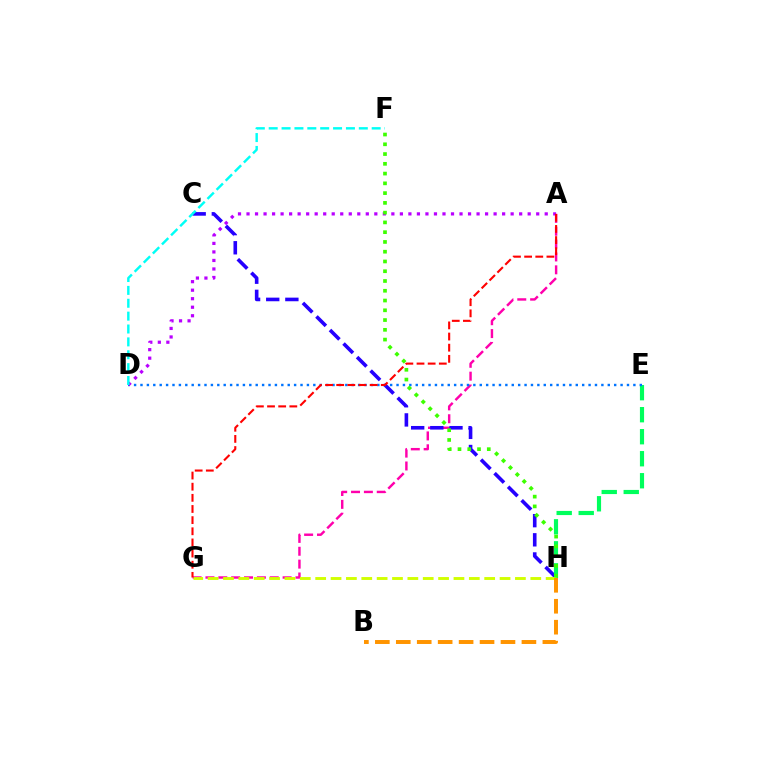{('A', 'G'): [{'color': '#ff00ac', 'line_style': 'dashed', 'thickness': 1.75}, {'color': '#ff0000', 'line_style': 'dashed', 'thickness': 1.51}], ('C', 'H'): [{'color': '#2500ff', 'line_style': 'dashed', 'thickness': 2.6}], ('E', 'H'): [{'color': '#00ff5c', 'line_style': 'dashed', 'thickness': 2.99}], ('D', 'E'): [{'color': '#0074ff', 'line_style': 'dotted', 'thickness': 1.74}], ('A', 'D'): [{'color': '#b900ff', 'line_style': 'dotted', 'thickness': 2.31}], ('G', 'H'): [{'color': '#d1ff00', 'line_style': 'dashed', 'thickness': 2.09}], ('F', 'H'): [{'color': '#3dff00', 'line_style': 'dotted', 'thickness': 2.65}], ('B', 'H'): [{'color': '#ff9400', 'line_style': 'dashed', 'thickness': 2.84}], ('D', 'F'): [{'color': '#00fff6', 'line_style': 'dashed', 'thickness': 1.75}]}